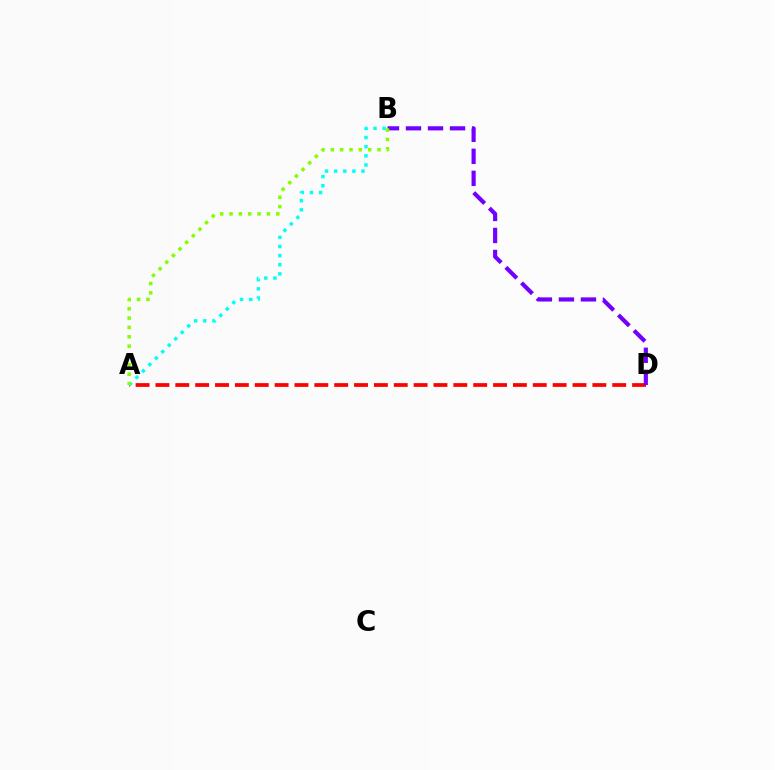{('A', 'D'): [{'color': '#ff0000', 'line_style': 'dashed', 'thickness': 2.7}], ('B', 'D'): [{'color': '#7200ff', 'line_style': 'dashed', 'thickness': 2.99}], ('A', 'B'): [{'color': '#00fff6', 'line_style': 'dotted', 'thickness': 2.48}, {'color': '#84ff00', 'line_style': 'dotted', 'thickness': 2.54}]}